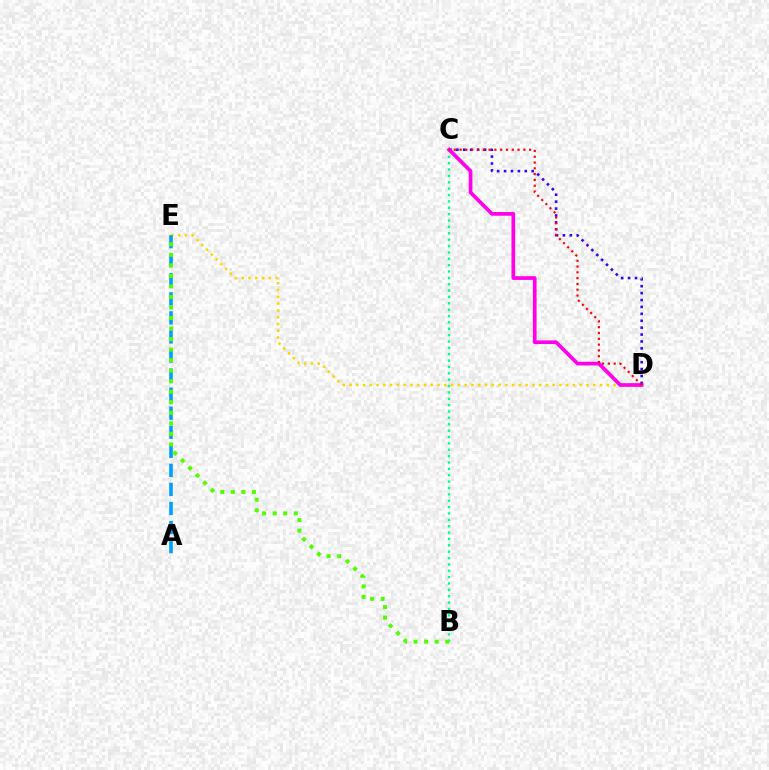{('C', 'D'): [{'color': '#3700ff', 'line_style': 'dotted', 'thickness': 1.88}, {'color': '#ff00ed', 'line_style': 'solid', 'thickness': 2.67}, {'color': '#ff0000', 'line_style': 'dotted', 'thickness': 1.57}], ('D', 'E'): [{'color': '#ffd500', 'line_style': 'dotted', 'thickness': 1.84}], ('A', 'E'): [{'color': '#009eff', 'line_style': 'dashed', 'thickness': 2.59}], ('B', 'C'): [{'color': '#00ff86', 'line_style': 'dotted', 'thickness': 1.73}], ('B', 'E'): [{'color': '#4fff00', 'line_style': 'dotted', 'thickness': 2.86}]}